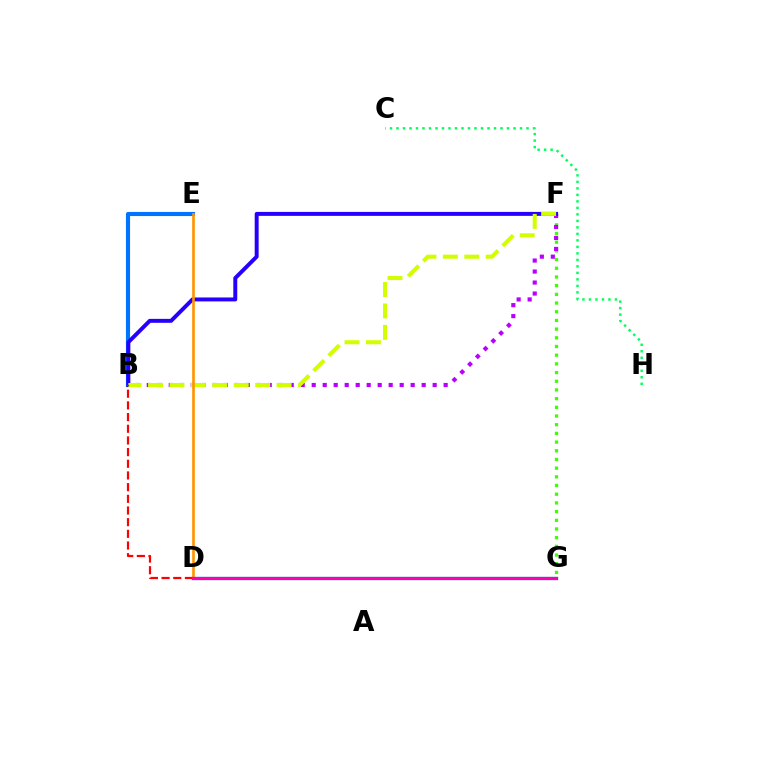{('B', 'E'): [{'color': '#0074ff', 'line_style': 'solid', 'thickness': 2.96}], ('C', 'H'): [{'color': '#00ff5c', 'line_style': 'dotted', 'thickness': 1.77}], ('F', 'G'): [{'color': '#3dff00', 'line_style': 'dotted', 'thickness': 2.36}], ('B', 'F'): [{'color': '#b900ff', 'line_style': 'dotted', 'thickness': 2.99}, {'color': '#2500ff', 'line_style': 'solid', 'thickness': 2.84}, {'color': '#d1ff00', 'line_style': 'dashed', 'thickness': 2.91}], ('D', 'G'): [{'color': '#00fff6', 'line_style': 'solid', 'thickness': 2.4}, {'color': '#ff00ac', 'line_style': 'solid', 'thickness': 2.35}], ('D', 'E'): [{'color': '#ff9400', 'line_style': 'solid', 'thickness': 1.9}], ('B', 'D'): [{'color': '#ff0000', 'line_style': 'dashed', 'thickness': 1.59}]}